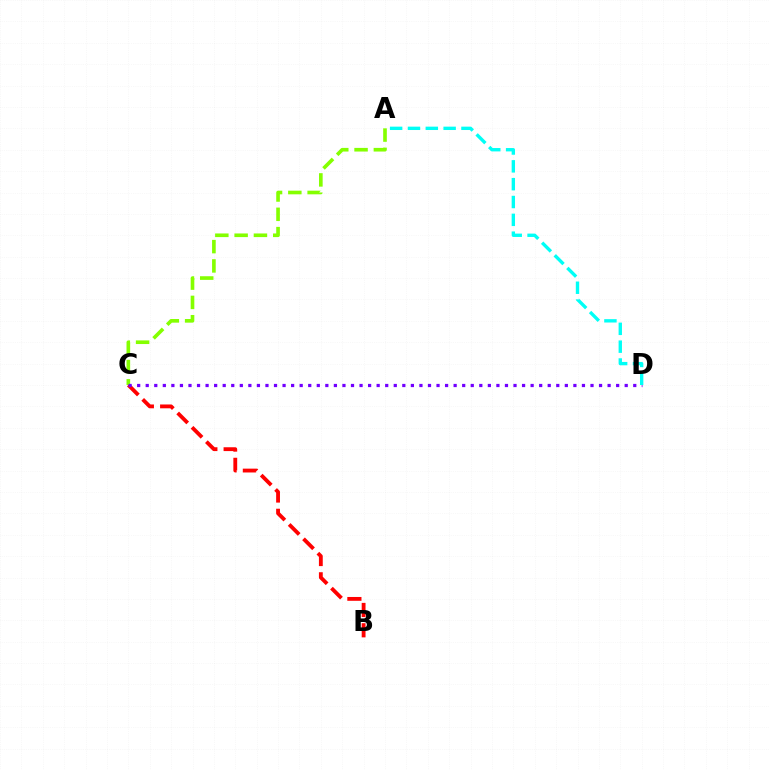{('B', 'C'): [{'color': '#ff0000', 'line_style': 'dashed', 'thickness': 2.76}], ('A', 'C'): [{'color': '#84ff00', 'line_style': 'dashed', 'thickness': 2.62}], ('C', 'D'): [{'color': '#7200ff', 'line_style': 'dotted', 'thickness': 2.32}], ('A', 'D'): [{'color': '#00fff6', 'line_style': 'dashed', 'thickness': 2.42}]}